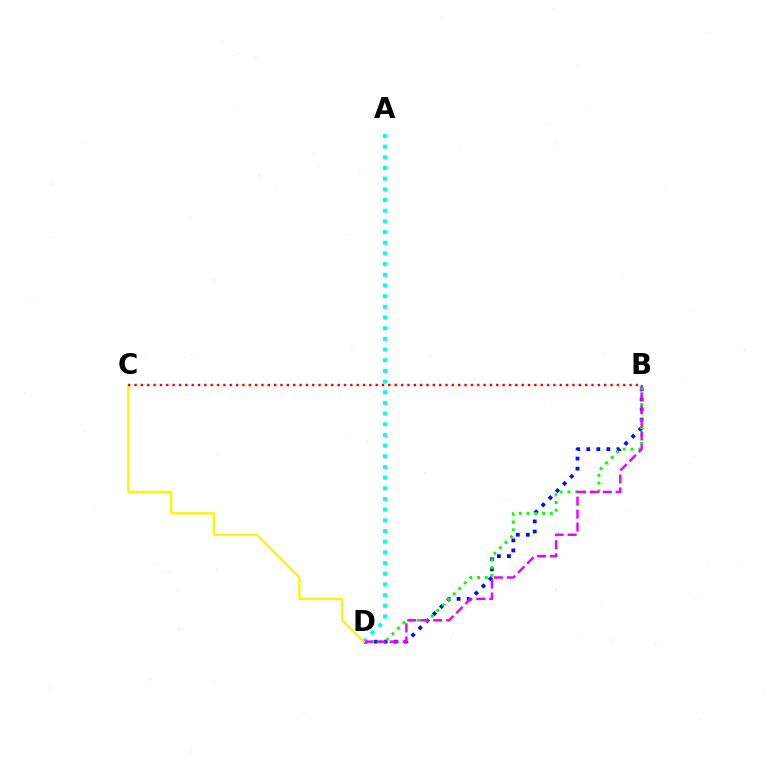{('B', 'D'): [{'color': '#0010ff', 'line_style': 'dotted', 'thickness': 2.74}, {'color': '#08ff00', 'line_style': 'dotted', 'thickness': 2.11}, {'color': '#ee00ff', 'line_style': 'dashed', 'thickness': 1.77}], ('A', 'D'): [{'color': '#00fff6', 'line_style': 'dotted', 'thickness': 2.9}], ('C', 'D'): [{'color': '#fcf500', 'line_style': 'solid', 'thickness': 1.67}], ('B', 'C'): [{'color': '#ff0000', 'line_style': 'dotted', 'thickness': 1.72}]}